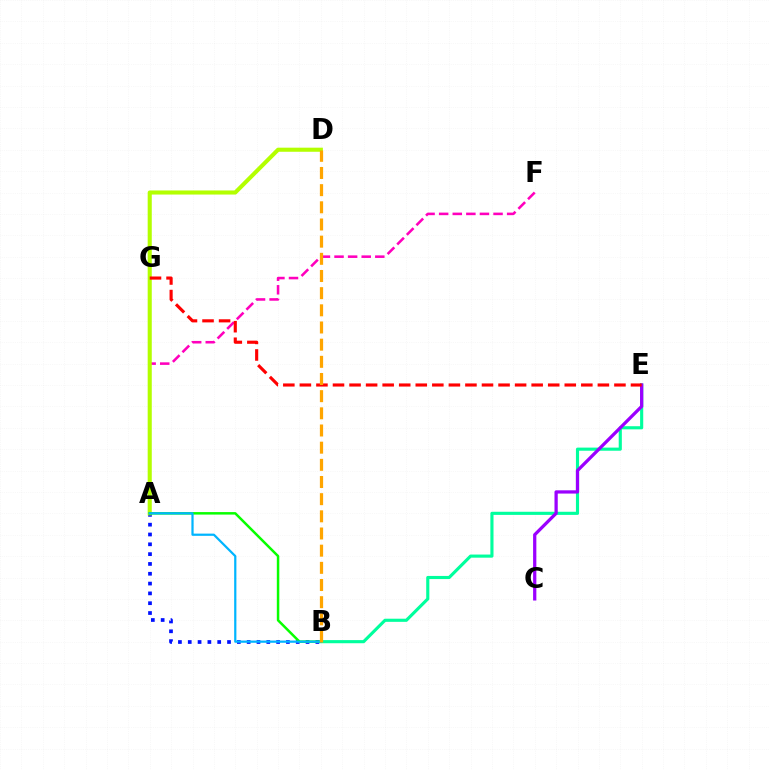{('A', 'B'): [{'color': '#0010ff', 'line_style': 'dotted', 'thickness': 2.67}, {'color': '#08ff00', 'line_style': 'solid', 'thickness': 1.8}, {'color': '#00b5ff', 'line_style': 'solid', 'thickness': 1.6}], ('A', 'F'): [{'color': '#ff00bd', 'line_style': 'dashed', 'thickness': 1.85}], ('A', 'D'): [{'color': '#b3ff00', 'line_style': 'solid', 'thickness': 2.94}], ('B', 'E'): [{'color': '#00ff9d', 'line_style': 'solid', 'thickness': 2.25}], ('C', 'E'): [{'color': '#9b00ff', 'line_style': 'solid', 'thickness': 2.34}], ('E', 'G'): [{'color': '#ff0000', 'line_style': 'dashed', 'thickness': 2.25}], ('B', 'D'): [{'color': '#ffa500', 'line_style': 'dashed', 'thickness': 2.33}]}